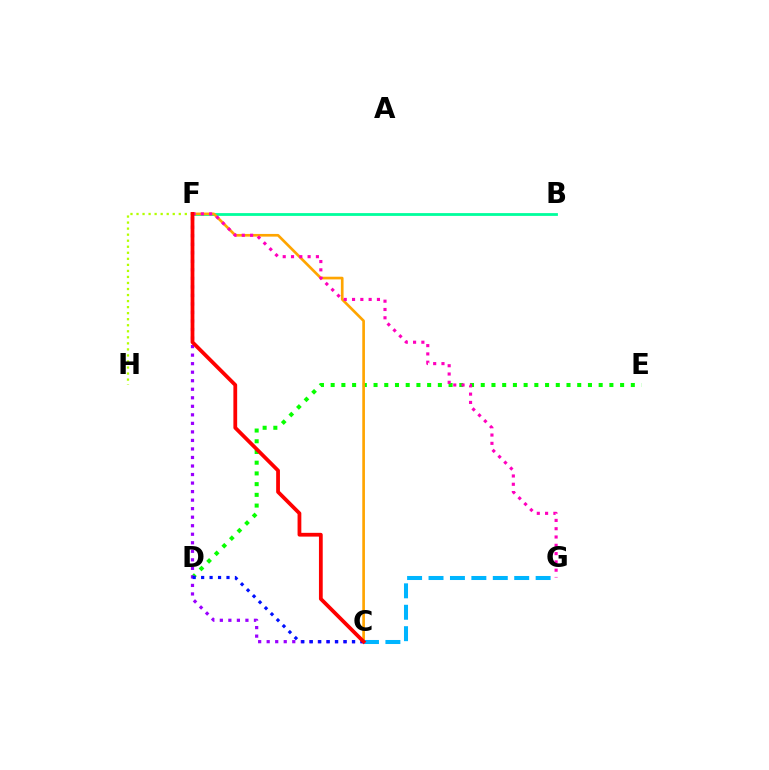{('F', 'H'): [{'color': '#b3ff00', 'line_style': 'dotted', 'thickness': 1.64}], ('D', 'E'): [{'color': '#08ff00', 'line_style': 'dotted', 'thickness': 2.91}], ('B', 'F'): [{'color': '#00ff9d', 'line_style': 'solid', 'thickness': 2.01}], ('C', 'F'): [{'color': '#ffa500', 'line_style': 'solid', 'thickness': 1.92}, {'color': '#9b00ff', 'line_style': 'dotted', 'thickness': 2.32}, {'color': '#ff0000', 'line_style': 'solid', 'thickness': 2.72}], ('C', 'G'): [{'color': '#00b5ff', 'line_style': 'dashed', 'thickness': 2.91}], ('C', 'D'): [{'color': '#0010ff', 'line_style': 'dotted', 'thickness': 2.3}], ('F', 'G'): [{'color': '#ff00bd', 'line_style': 'dotted', 'thickness': 2.25}]}